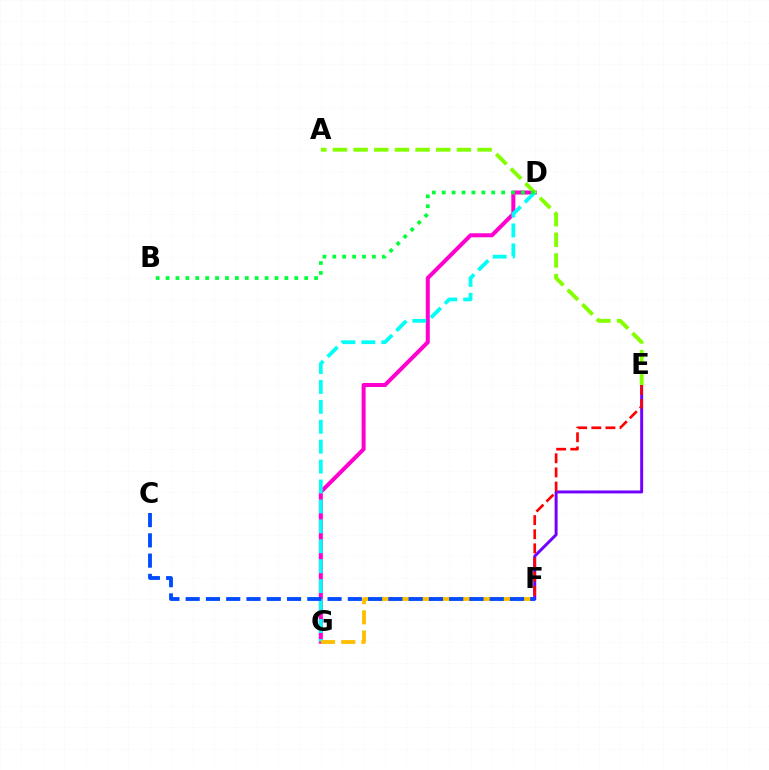{('E', 'F'): [{'color': '#7200ff', 'line_style': 'solid', 'thickness': 2.14}, {'color': '#ff0000', 'line_style': 'dashed', 'thickness': 1.92}], ('D', 'G'): [{'color': '#ff00cf', 'line_style': 'solid', 'thickness': 2.89}, {'color': '#00fff6', 'line_style': 'dashed', 'thickness': 2.71}], ('A', 'E'): [{'color': '#84ff00', 'line_style': 'dashed', 'thickness': 2.81}], ('F', 'G'): [{'color': '#ffbd00', 'line_style': 'dashed', 'thickness': 2.74}], ('B', 'D'): [{'color': '#00ff39', 'line_style': 'dotted', 'thickness': 2.69}], ('C', 'F'): [{'color': '#004bff', 'line_style': 'dashed', 'thickness': 2.75}]}